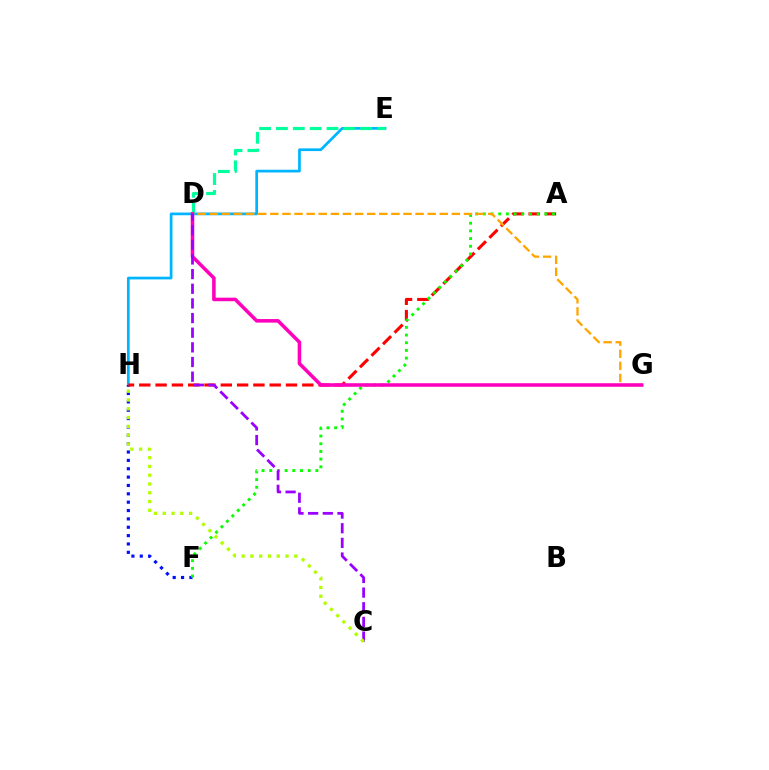{('E', 'H'): [{'color': '#00b5ff', 'line_style': 'solid', 'thickness': 1.96}], ('F', 'H'): [{'color': '#0010ff', 'line_style': 'dotted', 'thickness': 2.27}], ('A', 'H'): [{'color': '#ff0000', 'line_style': 'dashed', 'thickness': 2.21}], ('D', 'E'): [{'color': '#00ff9d', 'line_style': 'dashed', 'thickness': 2.29}], ('A', 'F'): [{'color': '#08ff00', 'line_style': 'dotted', 'thickness': 2.09}], ('D', 'G'): [{'color': '#ffa500', 'line_style': 'dashed', 'thickness': 1.64}, {'color': '#ff00bd', 'line_style': 'solid', 'thickness': 2.56}], ('C', 'D'): [{'color': '#9b00ff', 'line_style': 'dashed', 'thickness': 1.99}], ('C', 'H'): [{'color': '#b3ff00', 'line_style': 'dotted', 'thickness': 2.39}]}